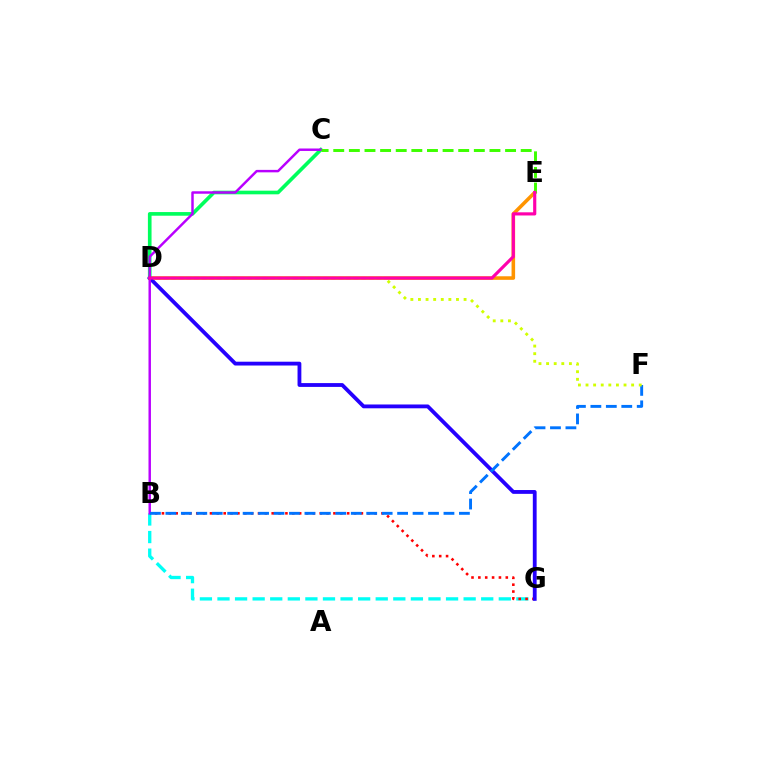{('D', 'E'): [{'color': '#ff9400', 'line_style': 'solid', 'thickness': 2.57}, {'color': '#ff00ac', 'line_style': 'solid', 'thickness': 2.28}], ('B', 'G'): [{'color': '#00fff6', 'line_style': 'dashed', 'thickness': 2.39}, {'color': '#ff0000', 'line_style': 'dotted', 'thickness': 1.86}], ('C', 'D'): [{'color': '#00ff5c', 'line_style': 'solid', 'thickness': 2.63}], ('D', 'G'): [{'color': '#2500ff', 'line_style': 'solid', 'thickness': 2.75}], ('B', 'C'): [{'color': '#b900ff', 'line_style': 'solid', 'thickness': 1.77}], ('C', 'E'): [{'color': '#3dff00', 'line_style': 'dashed', 'thickness': 2.12}], ('B', 'F'): [{'color': '#0074ff', 'line_style': 'dashed', 'thickness': 2.1}], ('D', 'F'): [{'color': '#d1ff00', 'line_style': 'dotted', 'thickness': 2.07}]}